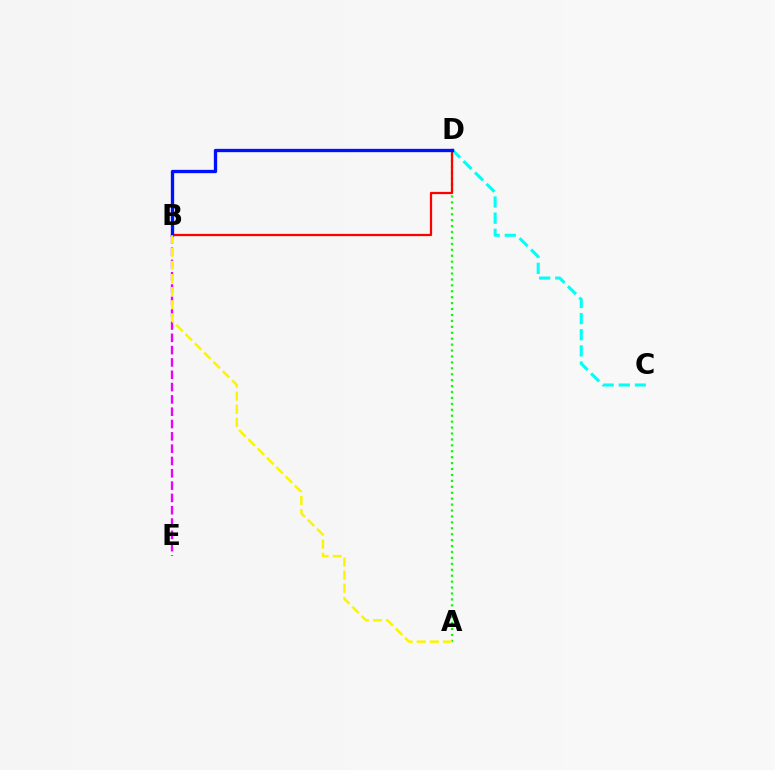{('A', 'D'): [{'color': '#08ff00', 'line_style': 'dotted', 'thickness': 1.61}], ('B', 'E'): [{'color': '#ee00ff', 'line_style': 'dashed', 'thickness': 1.67}], ('C', 'D'): [{'color': '#00fff6', 'line_style': 'dashed', 'thickness': 2.19}], ('B', 'D'): [{'color': '#ff0000', 'line_style': 'solid', 'thickness': 1.62}, {'color': '#0010ff', 'line_style': 'solid', 'thickness': 2.39}], ('A', 'B'): [{'color': '#fcf500', 'line_style': 'dashed', 'thickness': 1.78}]}